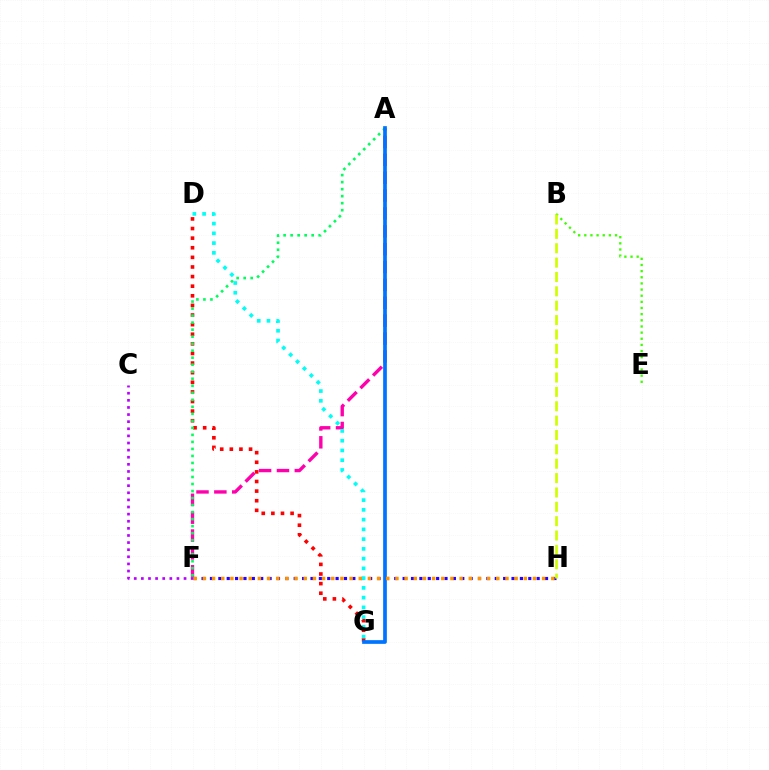{('D', 'G'): [{'color': '#ff0000', 'line_style': 'dotted', 'thickness': 2.61}, {'color': '#00fff6', 'line_style': 'dotted', 'thickness': 2.65}], ('F', 'H'): [{'color': '#2500ff', 'line_style': 'dotted', 'thickness': 2.28}, {'color': '#ff9400', 'line_style': 'dotted', 'thickness': 2.49}], ('B', 'E'): [{'color': '#3dff00', 'line_style': 'dotted', 'thickness': 1.67}], ('B', 'H'): [{'color': '#d1ff00', 'line_style': 'dashed', 'thickness': 1.95}], ('A', 'F'): [{'color': '#ff00ac', 'line_style': 'dashed', 'thickness': 2.43}, {'color': '#00ff5c', 'line_style': 'dotted', 'thickness': 1.91}], ('A', 'G'): [{'color': '#0074ff', 'line_style': 'solid', 'thickness': 2.67}], ('C', 'F'): [{'color': '#b900ff', 'line_style': 'dotted', 'thickness': 1.93}]}